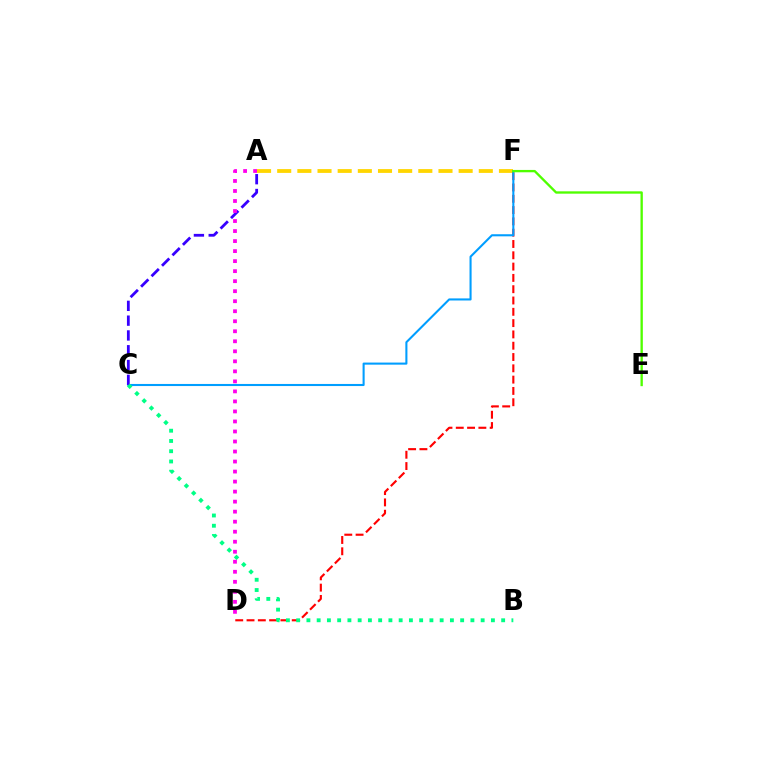{('A', 'F'): [{'color': '#ffd500', 'line_style': 'dashed', 'thickness': 2.74}], ('D', 'F'): [{'color': '#ff0000', 'line_style': 'dashed', 'thickness': 1.54}], ('C', 'F'): [{'color': '#009eff', 'line_style': 'solid', 'thickness': 1.5}], ('A', 'C'): [{'color': '#3700ff', 'line_style': 'dashed', 'thickness': 2.01}], ('B', 'C'): [{'color': '#00ff86', 'line_style': 'dotted', 'thickness': 2.78}], ('A', 'D'): [{'color': '#ff00ed', 'line_style': 'dotted', 'thickness': 2.72}], ('E', 'F'): [{'color': '#4fff00', 'line_style': 'solid', 'thickness': 1.69}]}